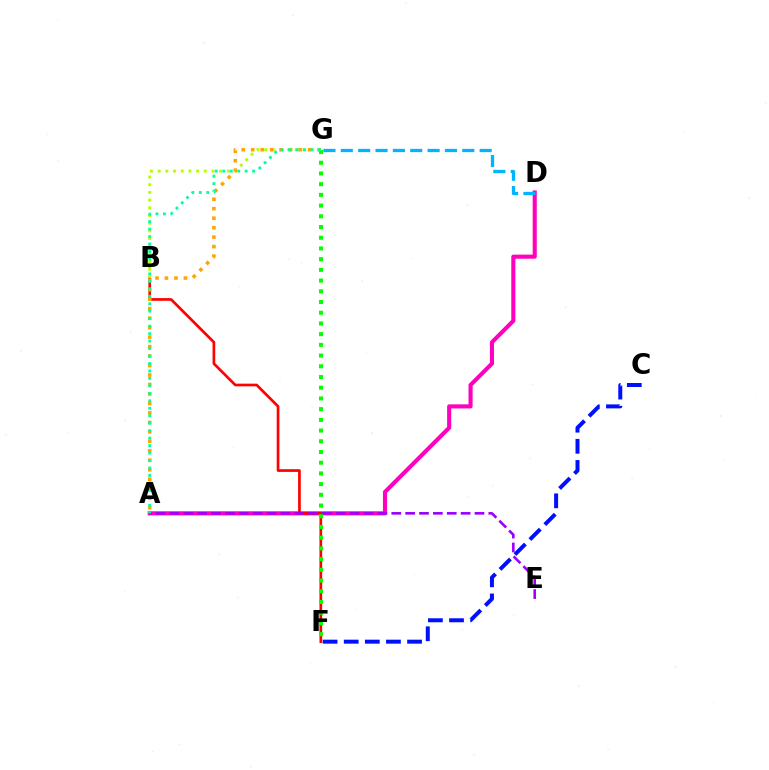{('A', 'D'): [{'color': '#ff00bd', 'line_style': 'solid', 'thickness': 2.95}], ('D', 'G'): [{'color': '#00b5ff', 'line_style': 'dashed', 'thickness': 2.36}], ('B', 'F'): [{'color': '#ff0000', 'line_style': 'solid', 'thickness': 1.94}], ('B', 'G'): [{'color': '#b3ff00', 'line_style': 'dotted', 'thickness': 2.09}], ('A', 'G'): [{'color': '#ffa500', 'line_style': 'dotted', 'thickness': 2.57}, {'color': '#00ff9d', 'line_style': 'dotted', 'thickness': 2.03}], ('A', 'E'): [{'color': '#9b00ff', 'line_style': 'dashed', 'thickness': 1.88}], ('F', 'G'): [{'color': '#08ff00', 'line_style': 'dotted', 'thickness': 2.91}], ('C', 'F'): [{'color': '#0010ff', 'line_style': 'dashed', 'thickness': 2.87}]}